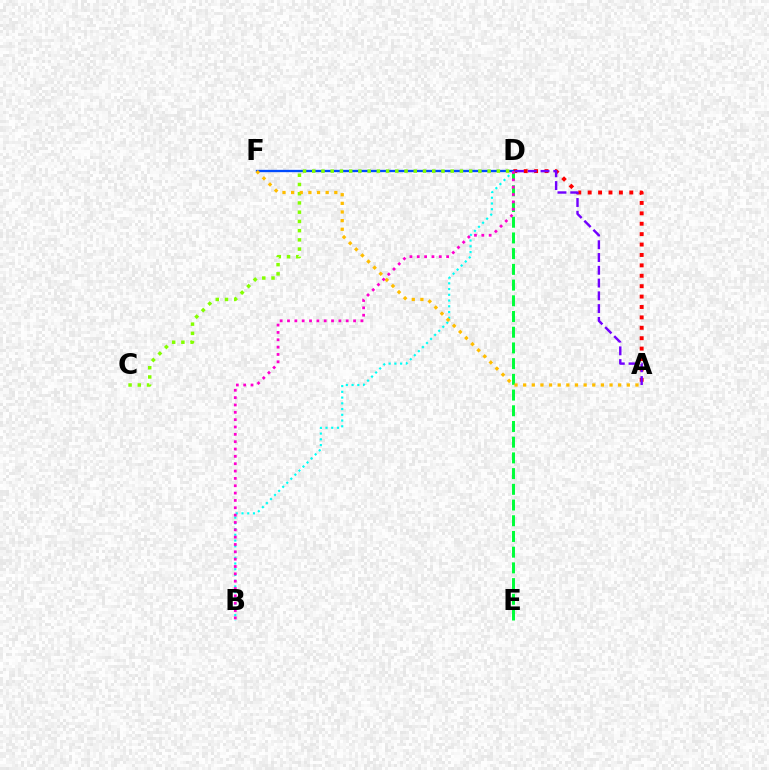{('B', 'D'): [{'color': '#00fff6', 'line_style': 'dotted', 'thickness': 1.56}, {'color': '#ff00cf', 'line_style': 'dotted', 'thickness': 1.99}], ('A', 'D'): [{'color': '#ff0000', 'line_style': 'dotted', 'thickness': 2.83}, {'color': '#7200ff', 'line_style': 'dashed', 'thickness': 1.74}], ('D', 'E'): [{'color': '#00ff39', 'line_style': 'dashed', 'thickness': 2.13}], ('D', 'F'): [{'color': '#004bff', 'line_style': 'solid', 'thickness': 1.67}], ('C', 'D'): [{'color': '#84ff00', 'line_style': 'dotted', 'thickness': 2.51}], ('A', 'F'): [{'color': '#ffbd00', 'line_style': 'dotted', 'thickness': 2.35}]}